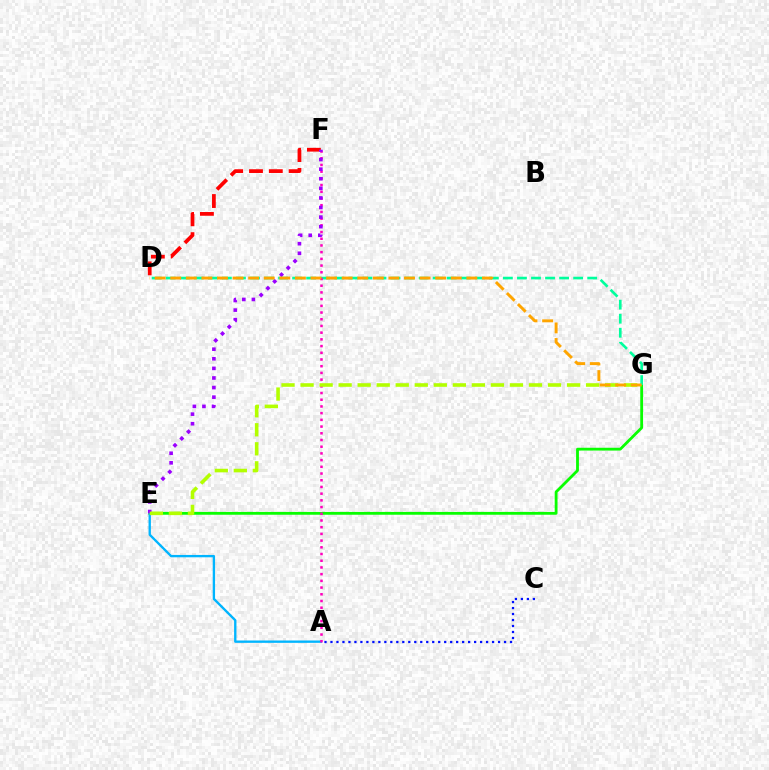{('E', 'G'): [{'color': '#08ff00', 'line_style': 'solid', 'thickness': 2.03}, {'color': '#b3ff00', 'line_style': 'dashed', 'thickness': 2.59}], ('D', 'G'): [{'color': '#00ff9d', 'line_style': 'dashed', 'thickness': 1.91}, {'color': '#ffa500', 'line_style': 'dashed', 'thickness': 2.12}], ('A', 'C'): [{'color': '#0010ff', 'line_style': 'dotted', 'thickness': 1.63}], ('A', 'E'): [{'color': '#00b5ff', 'line_style': 'solid', 'thickness': 1.69}], ('D', 'F'): [{'color': '#ff0000', 'line_style': 'dashed', 'thickness': 2.69}], ('A', 'F'): [{'color': '#ff00bd', 'line_style': 'dotted', 'thickness': 1.82}], ('E', 'F'): [{'color': '#9b00ff', 'line_style': 'dotted', 'thickness': 2.61}]}